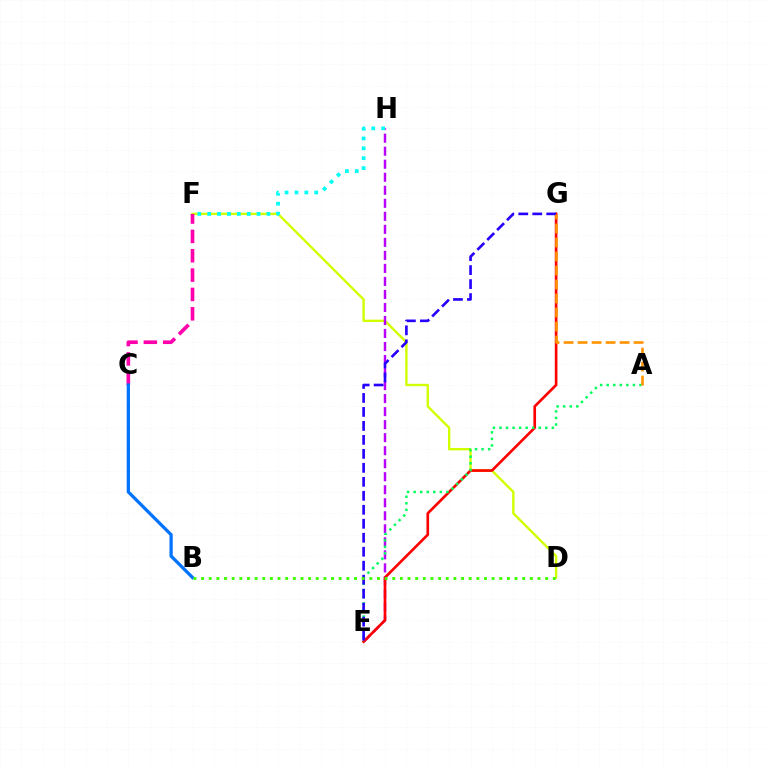{('D', 'F'): [{'color': '#d1ff00', 'line_style': 'solid', 'thickness': 1.71}], ('E', 'H'): [{'color': '#b900ff', 'line_style': 'dashed', 'thickness': 1.77}], ('C', 'F'): [{'color': '#ff00ac', 'line_style': 'dashed', 'thickness': 2.63}], ('E', 'G'): [{'color': '#ff0000', 'line_style': 'solid', 'thickness': 1.92}, {'color': '#2500ff', 'line_style': 'dashed', 'thickness': 1.9}], ('F', 'H'): [{'color': '#00fff6', 'line_style': 'dotted', 'thickness': 2.68}], ('A', 'E'): [{'color': '#00ff5c', 'line_style': 'dotted', 'thickness': 1.78}], ('B', 'C'): [{'color': '#0074ff', 'line_style': 'solid', 'thickness': 2.35}], ('A', 'G'): [{'color': '#ff9400', 'line_style': 'dashed', 'thickness': 1.9}], ('B', 'D'): [{'color': '#3dff00', 'line_style': 'dotted', 'thickness': 2.08}]}